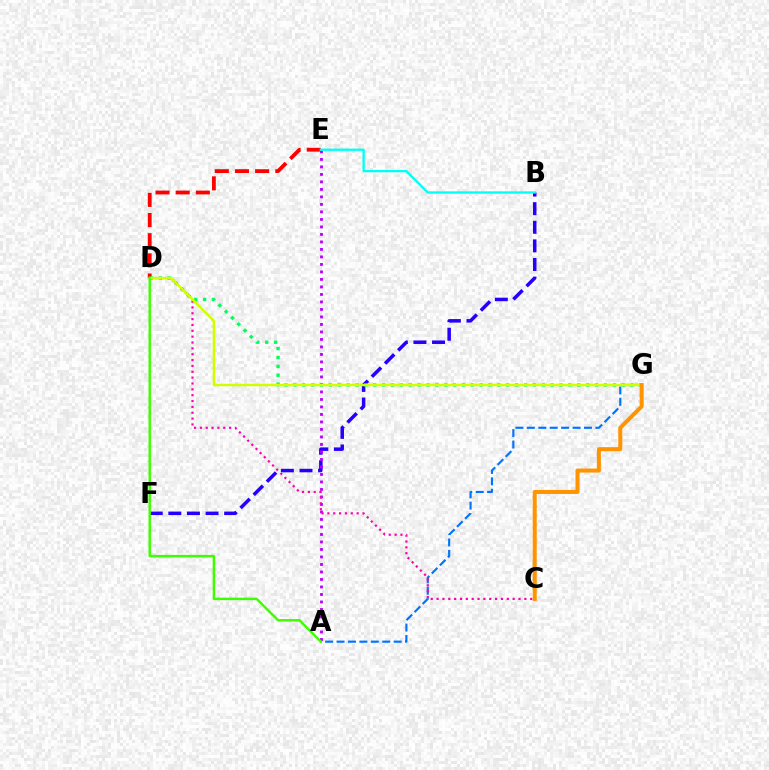{('B', 'F'): [{'color': '#2500ff', 'line_style': 'dashed', 'thickness': 2.53}], ('A', 'G'): [{'color': '#0074ff', 'line_style': 'dashed', 'thickness': 1.55}], ('A', 'E'): [{'color': '#b900ff', 'line_style': 'dotted', 'thickness': 2.04}], ('D', 'E'): [{'color': '#ff0000', 'line_style': 'dashed', 'thickness': 2.74}], ('D', 'G'): [{'color': '#00ff5c', 'line_style': 'dotted', 'thickness': 2.41}, {'color': '#d1ff00', 'line_style': 'solid', 'thickness': 1.76}], ('C', 'D'): [{'color': '#ff00ac', 'line_style': 'dotted', 'thickness': 1.59}], ('B', 'E'): [{'color': '#00fff6', 'line_style': 'solid', 'thickness': 1.67}], ('C', 'G'): [{'color': '#ff9400', 'line_style': 'solid', 'thickness': 2.89}], ('A', 'D'): [{'color': '#3dff00', 'line_style': 'solid', 'thickness': 1.76}]}